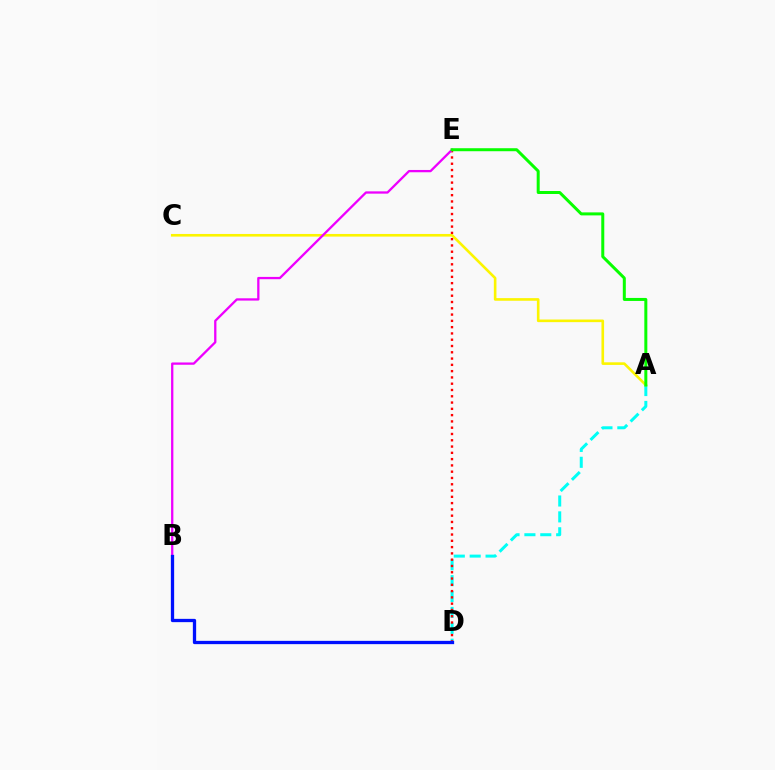{('A', 'D'): [{'color': '#00fff6', 'line_style': 'dashed', 'thickness': 2.16}], ('A', 'C'): [{'color': '#fcf500', 'line_style': 'solid', 'thickness': 1.89}], ('D', 'E'): [{'color': '#ff0000', 'line_style': 'dotted', 'thickness': 1.71}], ('B', 'E'): [{'color': '#ee00ff', 'line_style': 'solid', 'thickness': 1.65}], ('A', 'E'): [{'color': '#08ff00', 'line_style': 'solid', 'thickness': 2.16}], ('B', 'D'): [{'color': '#0010ff', 'line_style': 'solid', 'thickness': 2.37}]}